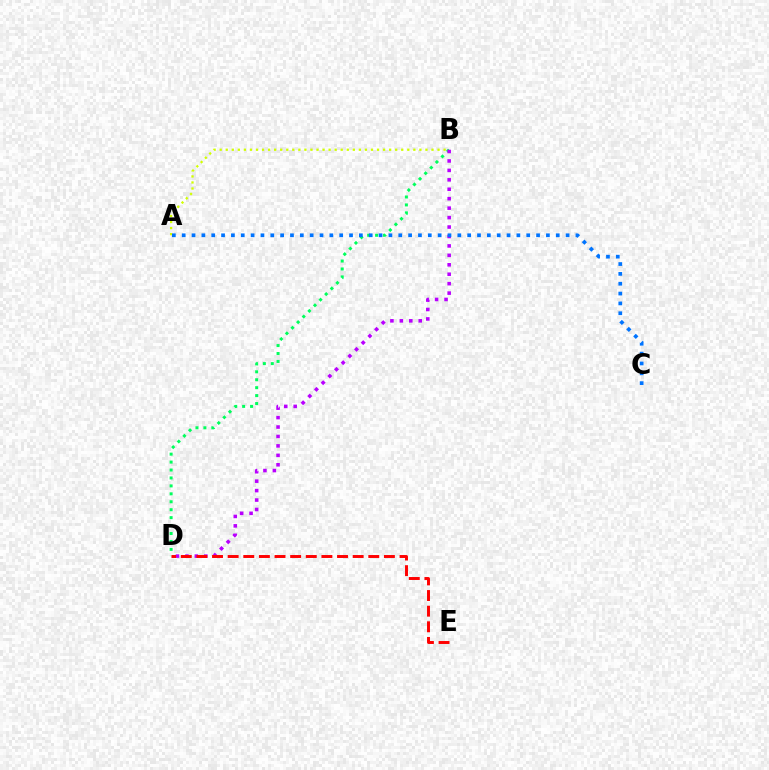{('B', 'D'): [{'color': '#00ff5c', 'line_style': 'dotted', 'thickness': 2.16}, {'color': '#b900ff', 'line_style': 'dotted', 'thickness': 2.57}], ('A', 'B'): [{'color': '#d1ff00', 'line_style': 'dotted', 'thickness': 1.64}], ('A', 'C'): [{'color': '#0074ff', 'line_style': 'dotted', 'thickness': 2.67}], ('D', 'E'): [{'color': '#ff0000', 'line_style': 'dashed', 'thickness': 2.12}]}